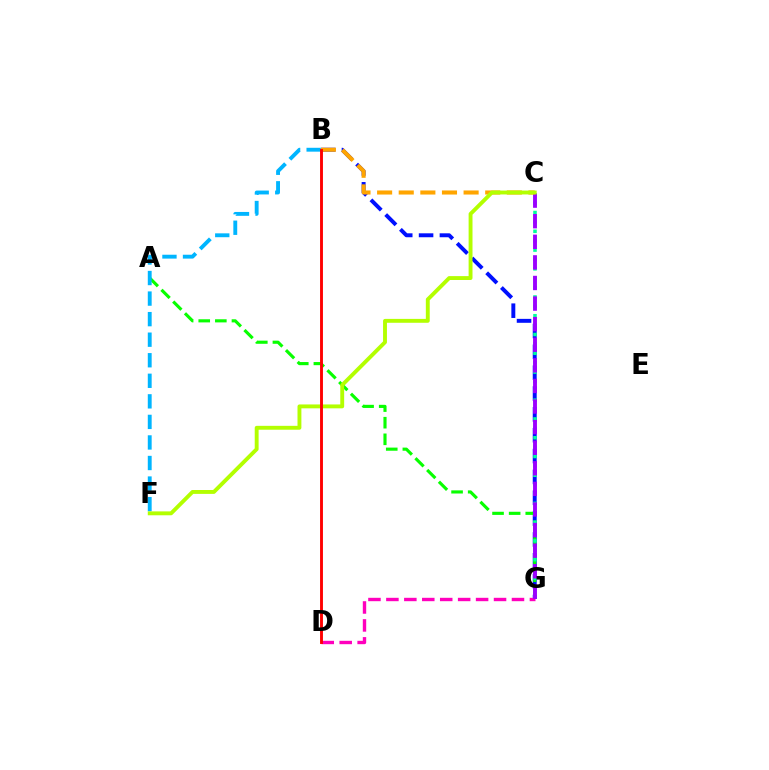{('B', 'G'): [{'color': '#0010ff', 'line_style': 'dashed', 'thickness': 2.83}], ('A', 'G'): [{'color': '#08ff00', 'line_style': 'dashed', 'thickness': 2.26}], ('C', 'G'): [{'color': '#00ff9d', 'line_style': 'dotted', 'thickness': 2.55}, {'color': '#9b00ff', 'line_style': 'dashed', 'thickness': 2.8}], ('D', 'G'): [{'color': '#ff00bd', 'line_style': 'dashed', 'thickness': 2.44}], ('B', 'C'): [{'color': '#ffa500', 'line_style': 'dashed', 'thickness': 2.94}], ('B', 'F'): [{'color': '#00b5ff', 'line_style': 'dashed', 'thickness': 2.79}], ('C', 'F'): [{'color': '#b3ff00', 'line_style': 'solid', 'thickness': 2.8}], ('B', 'D'): [{'color': '#ff0000', 'line_style': 'solid', 'thickness': 2.08}]}